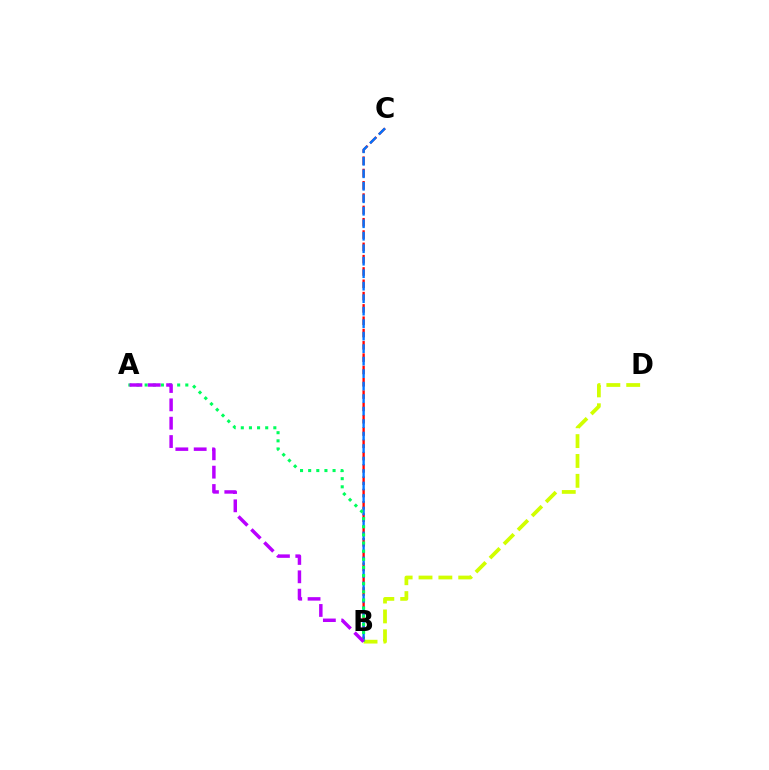{('B', 'C'): [{'color': '#ff0000', 'line_style': 'dashed', 'thickness': 1.67}, {'color': '#0074ff', 'line_style': 'dashed', 'thickness': 1.7}], ('B', 'D'): [{'color': '#d1ff00', 'line_style': 'dashed', 'thickness': 2.7}], ('A', 'B'): [{'color': '#00ff5c', 'line_style': 'dotted', 'thickness': 2.21}, {'color': '#b900ff', 'line_style': 'dashed', 'thickness': 2.49}]}